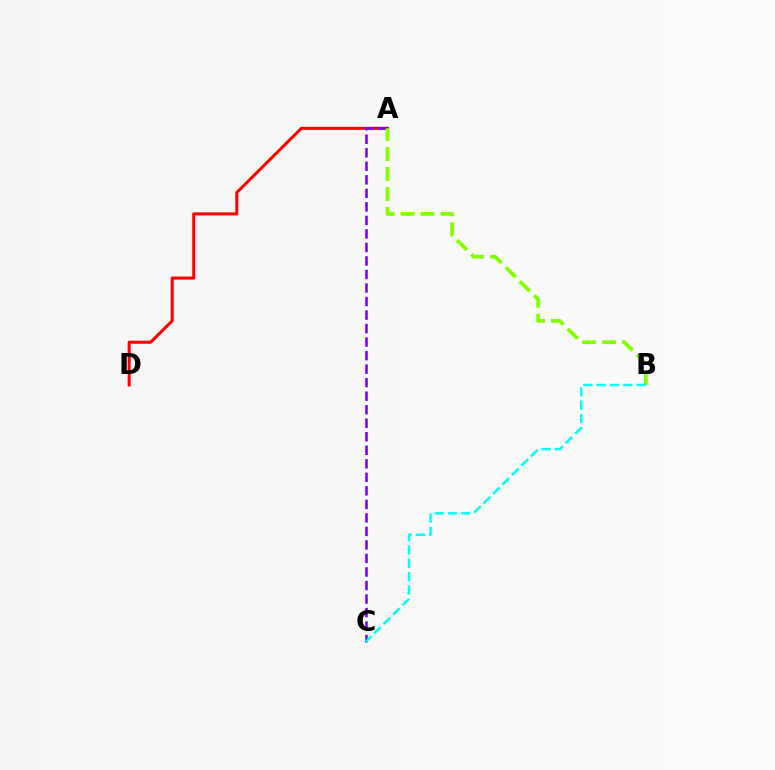{('A', 'D'): [{'color': '#ff0000', 'line_style': 'solid', 'thickness': 2.19}], ('A', 'C'): [{'color': '#7200ff', 'line_style': 'dashed', 'thickness': 1.84}], ('A', 'B'): [{'color': '#84ff00', 'line_style': 'dashed', 'thickness': 2.71}], ('B', 'C'): [{'color': '#00fff6', 'line_style': 'dashed', 'thickness': 1.81}]}